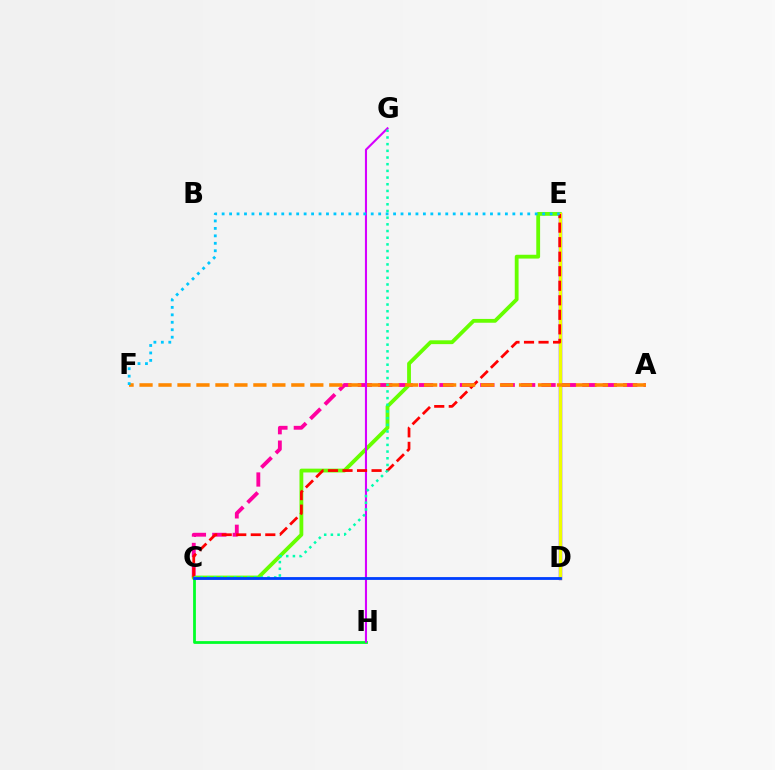{('A', 'C'): [{'color': '#ff00a0', 'line_style': 'dashed', 'thickness': 2.77}], ('D', 'E'): [{'color': '#4f00ff', 'line_style': 'solid', 'thickness': 2.41}, {'color': '#eeff00', 'line_style': 'solid', 'thickness': 2.31}], ('C', 'H'): [{'color': '#00ff27', 'line_style': 'solid', 'thickness': 2.0}], ('C', 'E'): [{'color': '#66ff00', 'line_style': 'solid', 'thickness': 2.75}, {'color': '#ff0000', 'line_style': 'dashed', 'thickness': 1.97}], ('G', 'H'): [{'color': '#d600ff', 'line_style': 'solid', 'thickness': 1.51}], ('A', 'F'): [{'color': '#ff8800', 'line_style': 'dashed', 'thickness': 2.58}], ('E', 'F'): [{'color': '#00c7ff', 'line_style': 'dotted', 'thickness': 2.03}], ('C', 'G'): [{'color': '#00ffaf', 'line_style': 'dotted', 'thickness': 1.82}], ('C', 'D'): [{'color': '#003fff', 'line_style': 'solid', 'thickness': 2.03}]}